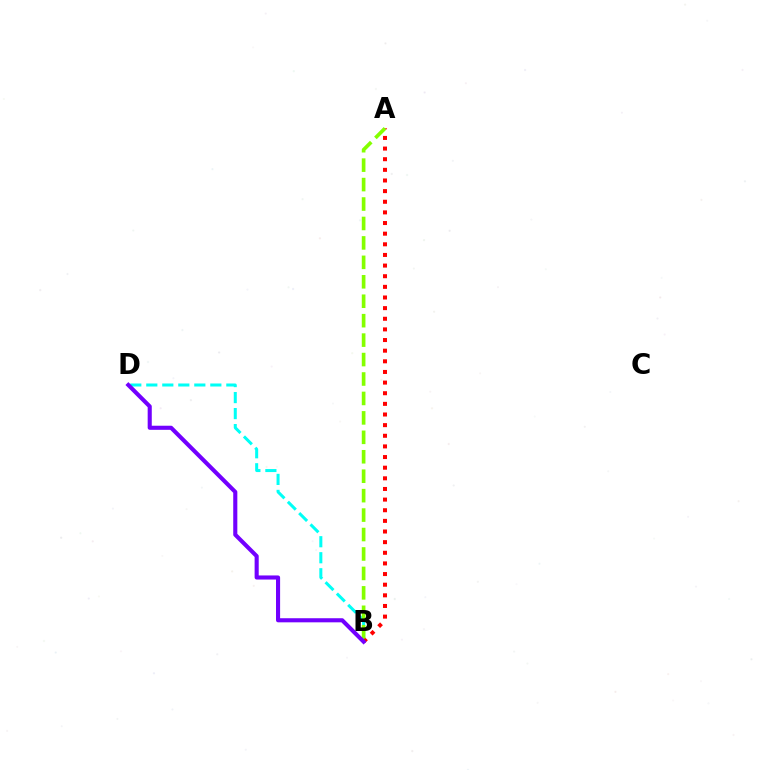{('B', 'D'): [{'color': '#00fff6', 'line_style': 'dashed', 'thickness': 2.17}, {'color': '#7200ff', 'line_style': 'solid', 'thickness': 2.95}], ('A', 'B'): [{'color': '#ff0000', 'line_style': 'dotted', 'thickness': 2.89}, {'color': '#84ff00', 'line_style': 'dashed', 'thickness': 2.64}]}